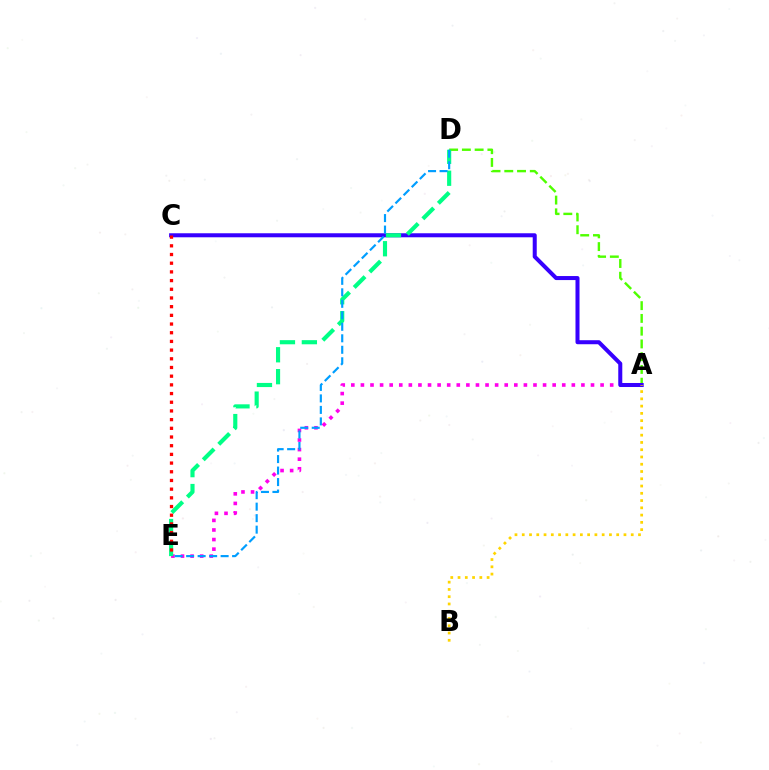{('A', 'D'): [{'color': '#4fff00', 'line_style': 'dashed', 'thickness': 1.73}], ('A', 'E'): [{'color': '#ff00ed', 'line_style': 'dotted', 'thickness': 2.6}], ('A', 'C'): [{'color': '#3700ff', 'line_style': 'solid', 'thickness': 2.9}], ('A', 'B'): [{'color': '#ffd500', 'line_style': 'dotted', 'thickness': 1.97}], ('D', 'E'): [{'color': '#00ff86', 'line_style': 'dashed', 'thickness': 2.98}, {'color': '#009eff', 'line_style': 'dashed', 'thickness': 1.56}], ('C', 'E'): [{'color': '#ff0000', 'line_style': 'dotted', 'thickness': 2.36}]}